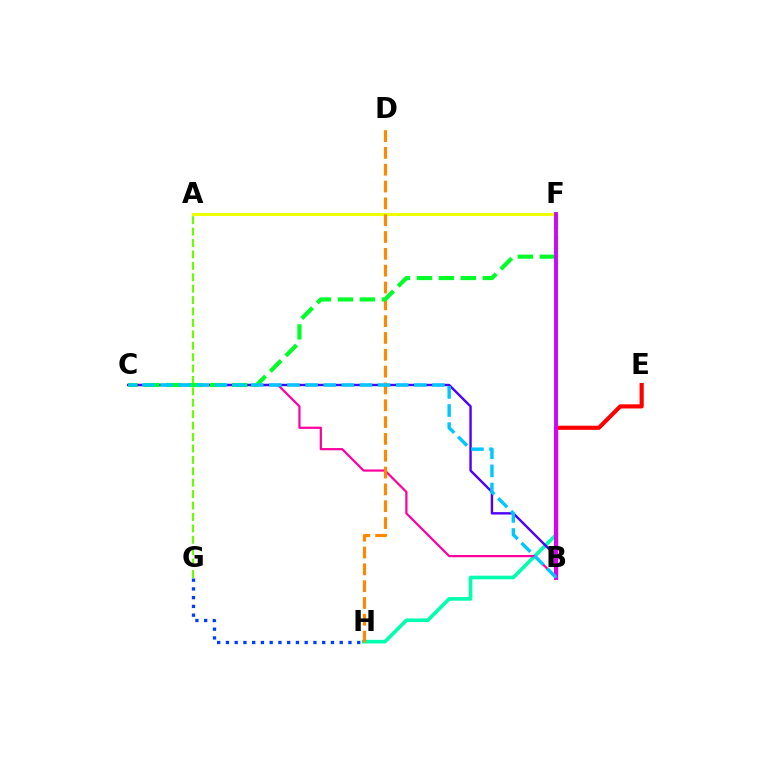{('A', 'G'): [{'color': '#66ff00', 'line_style': 'dashed', 'thickness': 1.55}], ('F', 'H'): [{'color': '#00ffaf', 'line_style': 'solid', 'thickness': 2.62}], ('B', 'C'): [{'color': '#ff00a0', 'line_style': 'solid', 'thickness': 1.59}, {'color': '#4f00ff', 'line_style': 'solid', 'thickness': 1.73}, {'color': '#00c7ff', 'line_style': 'dashed', 'thickness': 2.46}], ('A', 'F'): [{'color': '#eeff00', 'line_style': 'solid', 'thickness': 2.14}], ('B', 'E'): [{'color': '#ff0000', 'line_style': 'solid', 'thickness': 2.99}], ('D', 'H'): [{'color': '#ff8800', 'line_style': 'dashed', 'thickness': 2.29}], ('C', 'F'): [{'color': '#00ff27', 'line_style': 'dashed', 'thickness': 2.98}], ('B', 'F'): [{'color': '#d600ff', 'line_style': 'solid', 'thickness': 2.72}], ('G', 'H'): [{'color': '#003fff', 'line_style': 'dotted', 'thickness': 2.38}]}